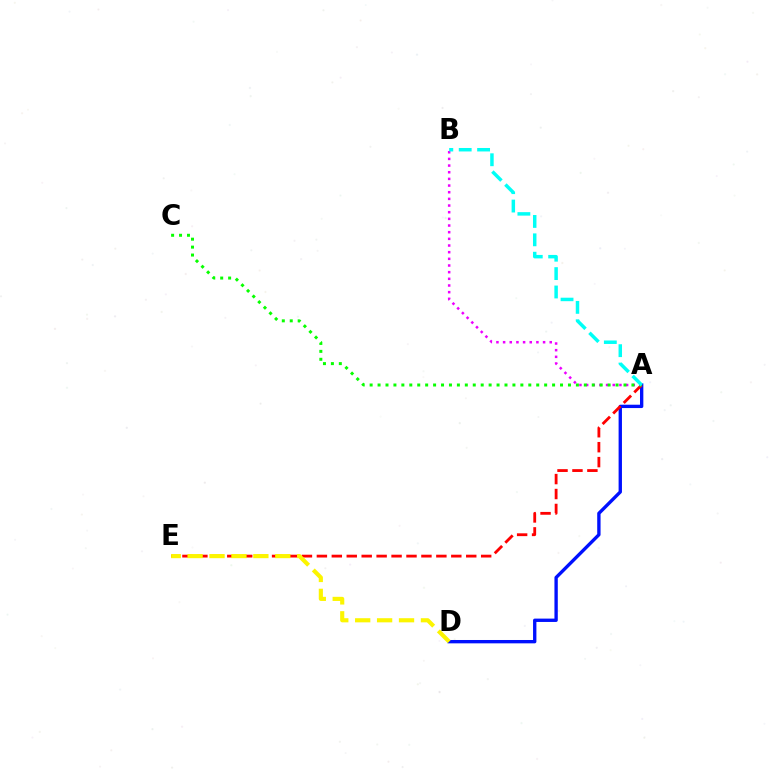{('A', 'D'): [{'color': '#0010ff', 'line_style': 'solid', 'thickness': 2.41}], ('A', 'E'): [{'color': '#ff0000', 'line_style': 'dashed', 'thickness': 2.03}], ('A', 'B'): [{'color': '#ee00ff', 'line_style': 'dotted', 'thickness': 1.81}, {'color': '#00fff6', 'line_style': 'dashed', 'thickness': 2.5}], ('D', 'E'): [{'color': '#fcf500', 'line_style': 'dashed', 'thickness': 2.98}], ('A', 'C'): [{'color': '#08ff00', 'line_style': 'dotted', 'thickness': 2.16}]}